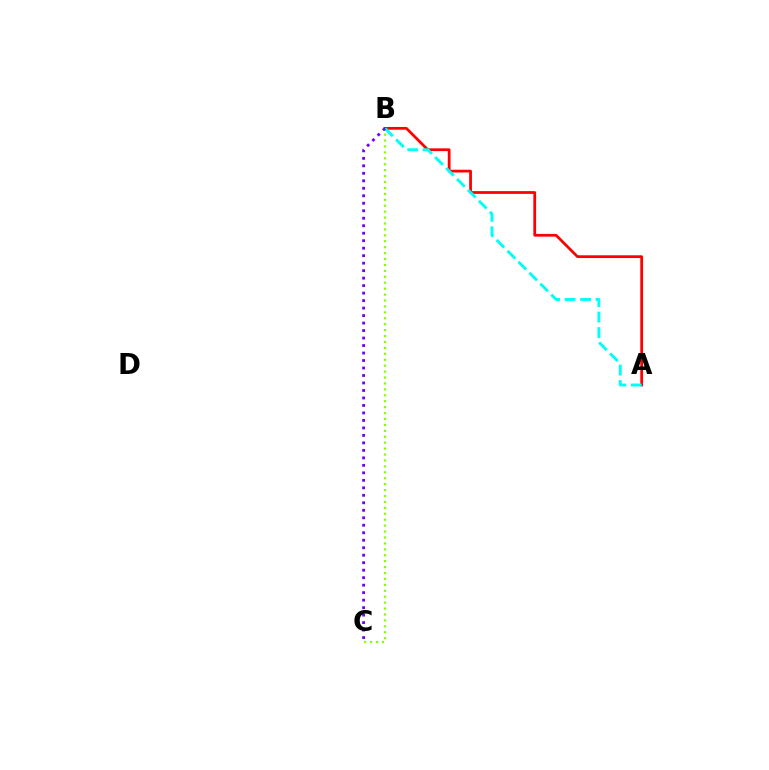{('A', 'B'): [{'color': '#ff0000', 'line_style': 'solid', 'thickness': 1.99}, {'color': '#00fff6', 'line_style': 'dashed', 'thickness': 2.1}], ('B', 'C'): [{'color': '#84ff00', 'line_style': 'dotted', 'thickness': 1.61}, {'color': '#7200ff', 'line_style': 'dotted', 'thickness': 2.03}]}